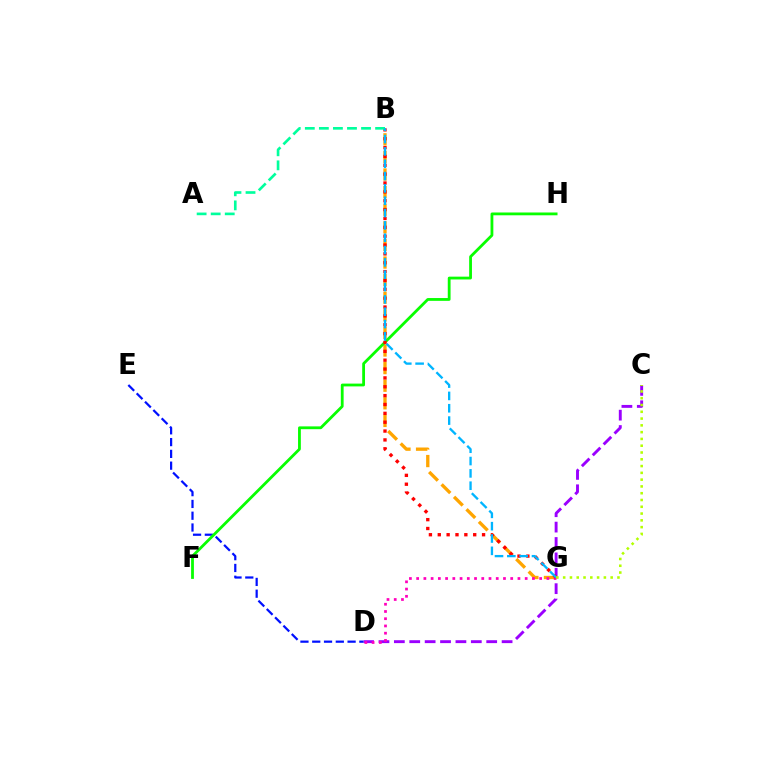{('C', 'D'): [{'color': '#9b00ff', 'line_style': 'dashed', 'thickness': 2.09}], ('B', 'G'): [{'color': '#ffa500', 'line_style': 'dashed', 'thickness': 2.39}, {'color': '#ff0000', 'line_style': 'dotted', 'thickness': 2.41}, {'color': '#00b5ff', 'line_style': 'dashed', 'thickness': 1.68}], ('D', 'E'): [{'color': '#0010ff', 'line_style': 'dashed', 'thickness': 1.6}], ('F', 'H'): [{'color': '#08ff00', 'line_style': 'solid', 'thickness': 2.02}], ('D', 'G'): [{'color': '#ff00bd', 'line_style': 'dotted', 'thickness': 1.97}], ('A', 'B'): [{'color': '#00ff9d', 'line_style': 'dashed', 'thickness': 1.91}], ('C', 'G'): [{'color': '#b3ff00', 'line_style': 'dotted', 'thickness': 1.84}]}